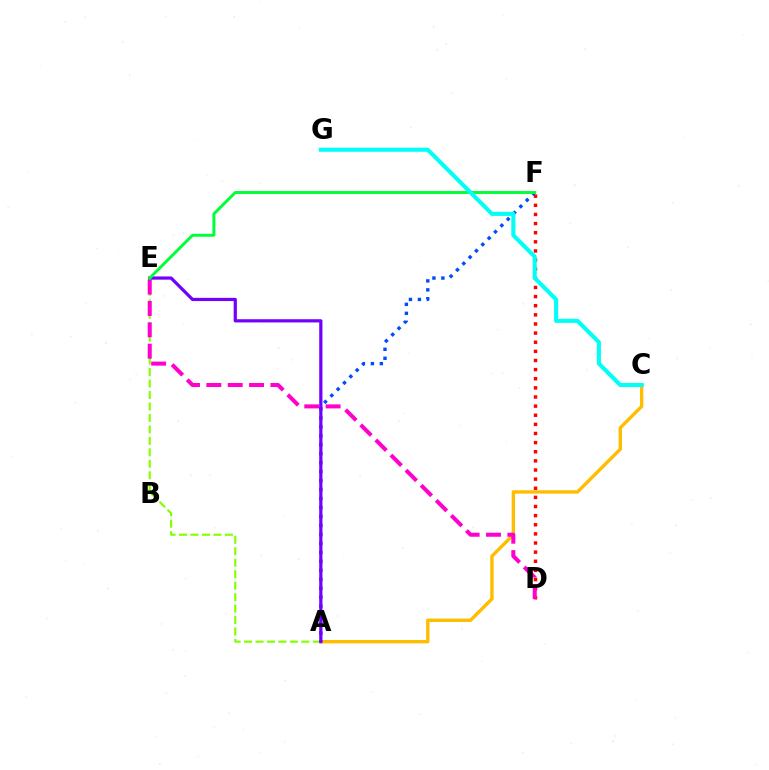{('A', 'C'): [{'color': '#ffbd00', 'line_style': 'solid', 'thickness': 2.43}], ('A', 'E'): [{'color': '#84ff00', 'line_style': 'dashed', 'thickness': 1.56}, {'color': '#7200ff', 'line_style': 'solid', 'thickness': 2.32}], ('D', 'F'): [{'color': '#ff0000', 'line_style': 'dotted', 'thickness': 2.48}], ('A', 'F'): [{'color': '#004bff', 'line_style': 'dotted', 'thickness': 2.44}], ('D', 'E'): [{'color': '#ff00cf', 'line_style': 'dashed', 'thickness': 2.9}], ('E', 'F'): [{'color': '#00ff39', 'line_style': 'solid', 'thickness': 2.12}], ('C', 'G'): [{'color': '#00fff6', 'line_style': 'solid', 'thickness': 2.94}]}